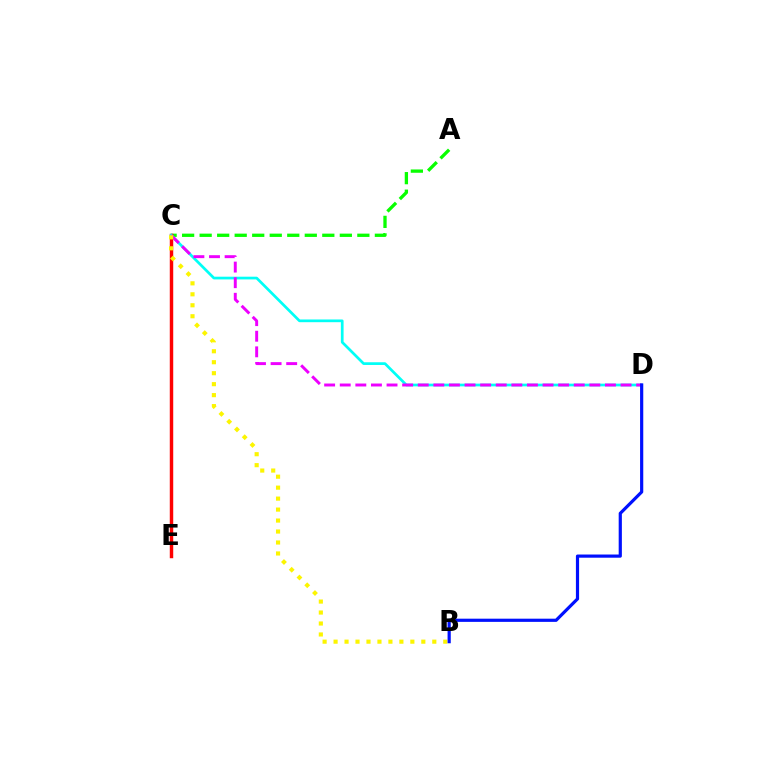{('A', 'C'): [{'color': '#08ff00', 'line_style': 'dashed', 'thickness': 2.38}], ('C', 'E'): [{'color': '#ff0000', 'line_style': 'solid', 'thickness': 2.48}], ('C', 'D'): [{'color': '#00fff6', 'line_style': 'solid', 'thickness': 1.96}, {'color': '#ee00ff', 'line_style': 'dashed', 'thickness': 2.12}], ('B', 'C'): [{'color': '#fcf500', 'line_style': 'dotted', 'thickness': 2.98}], ('B', 'D'): [{'color': '#0010ff', 'line_style': 'solid', 'thickness': 2.3}]}